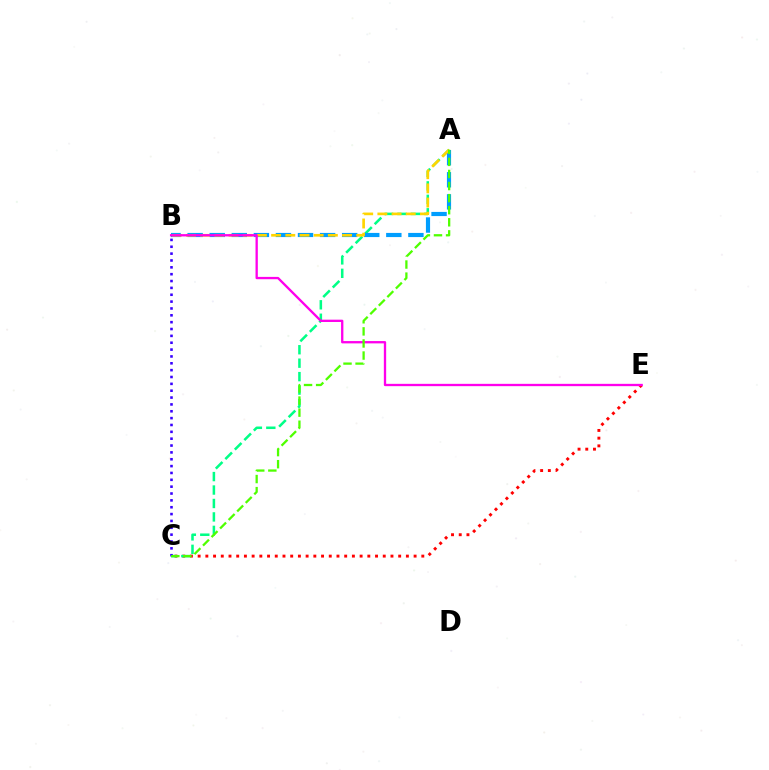{('C', 'E'): [{'color': '#ff0000', 'line_style': 'dotted', 'thickness': 2.1}], ('A', 'C'): [{'color': '#00ff86', 'line_style': 'dashed', 'thickness': 1.83}, {'color': '#4fff00', 'line_style': 'dashed', 'thickness': 1.64}], ('A', 'B'): [{'color': '#009eff', 'line_style': 'dashed', 'thickness': 3.0}, {'color': '#ffd500', 'line_style': 'dashed', 'thickness': 1.93}], ('B', 'E'): [{'color': '#ff00ed', 'line_style': 'solid', 'thickness': 1.67}], ('B', 'C'): [{'color': '#3700ff', 'line_style': 'dotted', 'thickness': 1.86}]}